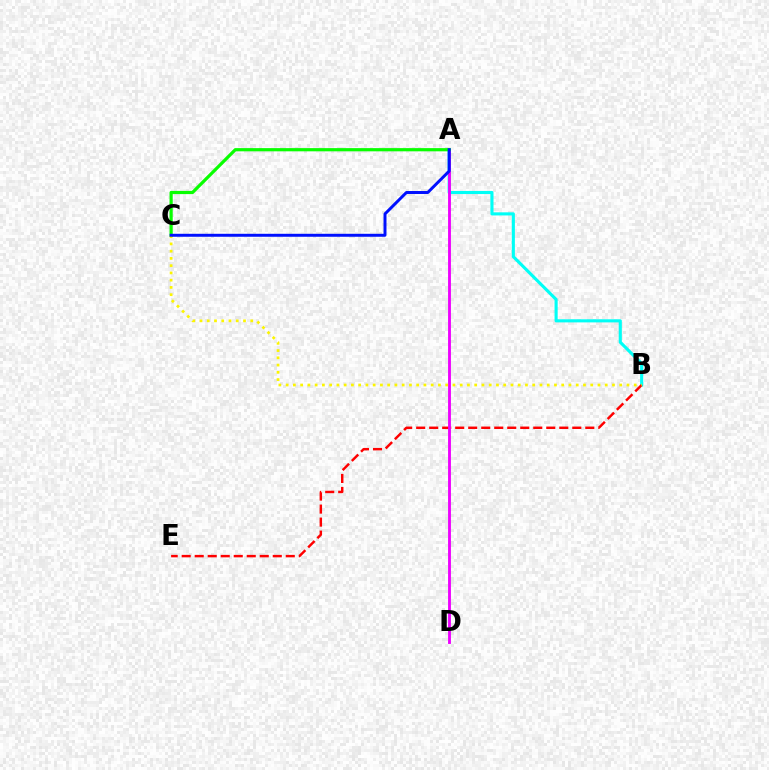{('A', 'B'): [{'color': '#00fff6', 'line_style': 'solid', 'thickness': 2.24}], ('B', 'E'): [{'color': '#ff0000', 'line_style': 'dashed', 'thickness': 1.77}], ('A', 'D'): [{'color': '#ee00ff', 'line_style': 'solid', 'thickness': 2.06}], ('A', 'C'): [{'color': '#08ff00', 'line_style': 'solid', 'thickness': 2.3}, {'color': '#0010ff', 'line_style': 'solid', 'thickness': 2.14}], ('B', 'C'): [{'color': '#fcf500', 'line_style': 'dotted', 'thickness': 1.97}]}